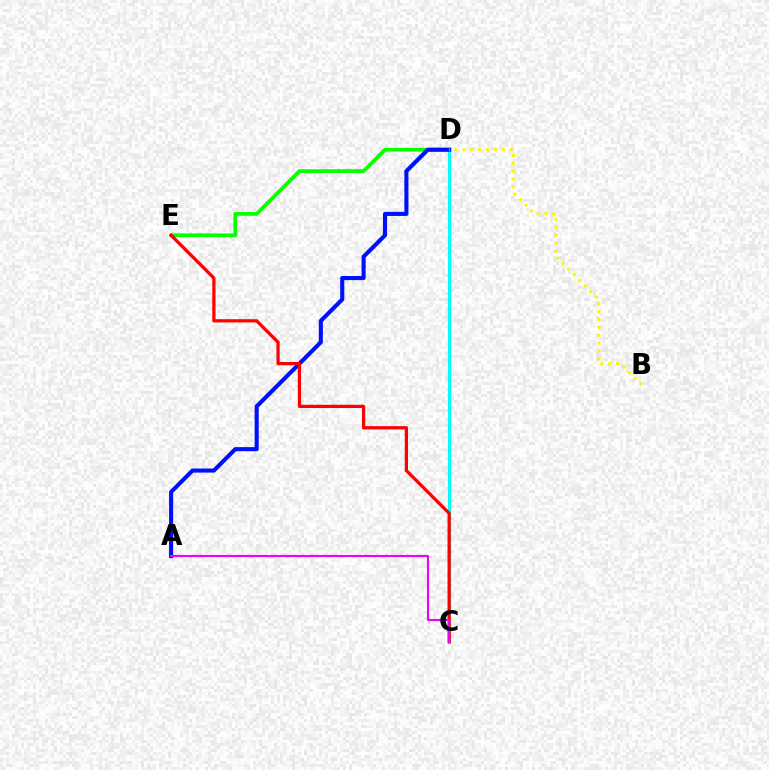{('D', 'E'): [{'color': '#08ff00', 'line_style': 'solid', 'thickness': 2.69}], ('C', 'D'): [{'color': '#00fff6', 'line_style': 'solid', 'thickness': 2.27}], ('A', 'D'): [{'color': '#0010ff', 'line_style': 'solid', 'thickness': 2.95}], ('C', 'E'): [{'color': '#ff0000', 'line_style': 'solid', 'thickness': 2.34}], ('A', 'C'): [{'color': '#ee00ff', 'line_style': 'solid', 'thickness': 1.51}], ('B', 'D'): [{'color': '#fcf500', 'line_style': 'dotted', 'thickness': 2.13}]}